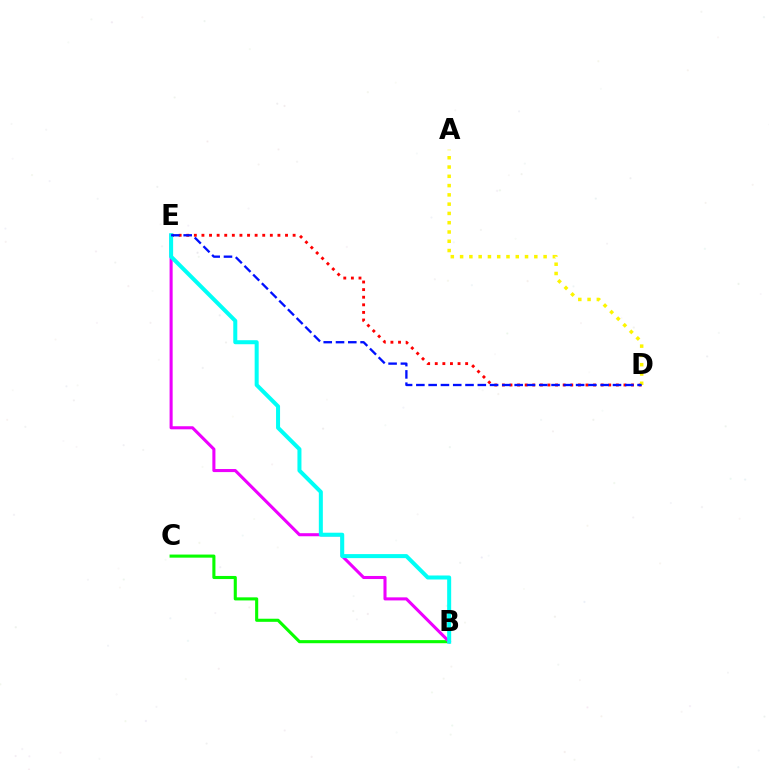{('D', 'E'): [{'color': '#ff0000', 'line_style': 'dotted', 'thickness': 2.06}, {'color': '#0010ff', 'line_style': 'dashed', 'thickness': 1.67}], ('B', 'C'): [{'color': '#08ff00', 'line_style': 'solid', 'thickness': 2.23}], ('B', 'E'): [{'color': '#ee00ff', 'line_style': 'solid', 'thickness': 2.21}, {'color': '#00fff6', 'line_style': 'solid', 'thickness': 2.89}], ('A', 'D'): [{'color': '#fcf500', 'line_style': 'dotted', 'thickness': 2.52}]}